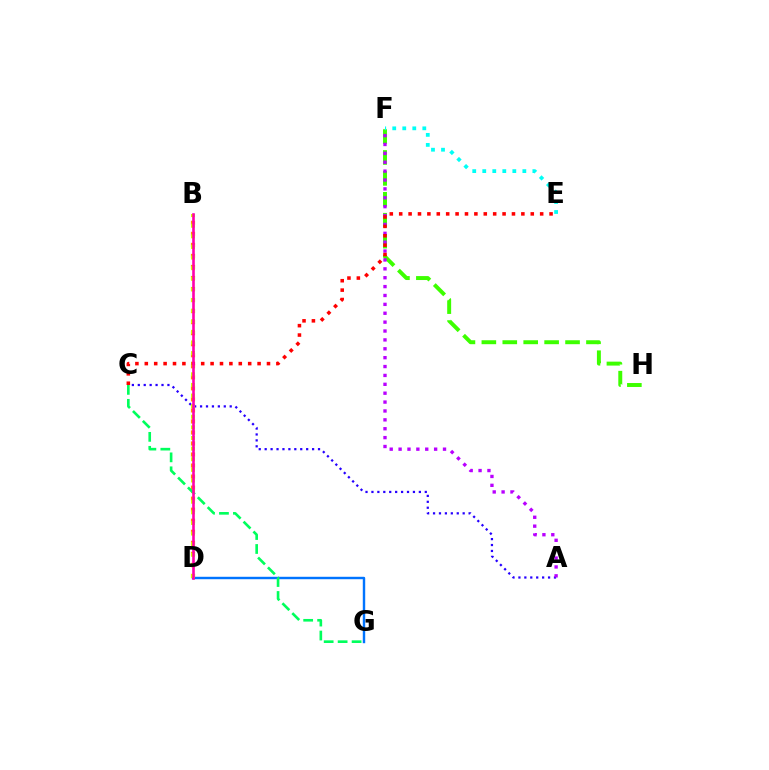{('A', 'C'): [{'color': '#2500ff', 'line_style': 'dotted', 'thickness': 1.61}], ('F', 'H'): [{'color': '#3dff00', 'line_style': 'dashed', 'thickness': 2.84}], ('B', 'D'): [{'color': '#ff9400', 'line_style': 'dotted', 'thickness': 3.0}, {'color': '#d1ff00', 'line_style': 'dotted', 'thickness': 2.88}, {'color': '#ff00ac', 'line_style': 'solid', 'thickness': 1.88}], ('D', 'G'): [{'color': '#0074ff', 'line_style': 'solid', 'thickness': 1.74}], ('A', 'F'): [{'color': '#b900ff', 'line_style': 'dotted', 'thickness': 2.41}], ('C', 'E'): [{'color': '#ff0000', 'line_style': 'dotted', 'thickness': 2.55}], ('C', 'G'): [{'color': '#00ff5c', 'line_style': 'dashed', 'thickness': 1.9}], ('E', 'F'): [{'color': '#00fff6', 'line_style': 'dotted', 'thickness': 2.72}]}